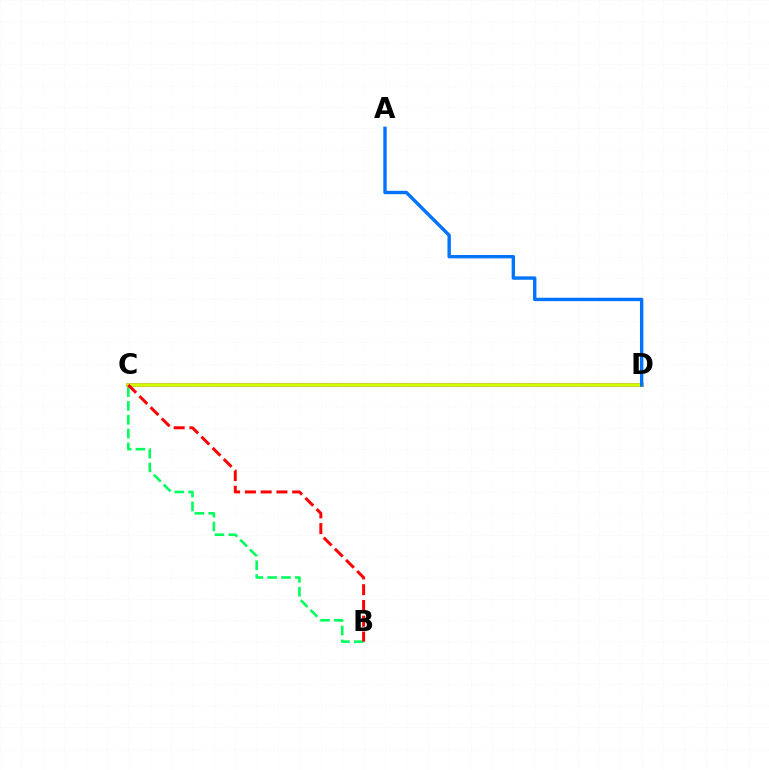{('B', 'C'): [{'color': '#00ff5c', 'line_style': 'dashed', 'thickness': 1.88}, {'color': '#ff0000', 'line_style': 'dashed', 'thickness': 2.14}], ('C', 'D'): [{'color': '#b900ff', 'line_style': 'solid', 'thickness': 2.74}, {'color': '#d1ff00', 'line_style': 'solid', 'thickness': 2.61}], ('A', 'D'): [{'color': '#0074ff', 'line_style': 'solid', 'thickness': 2.44}]}